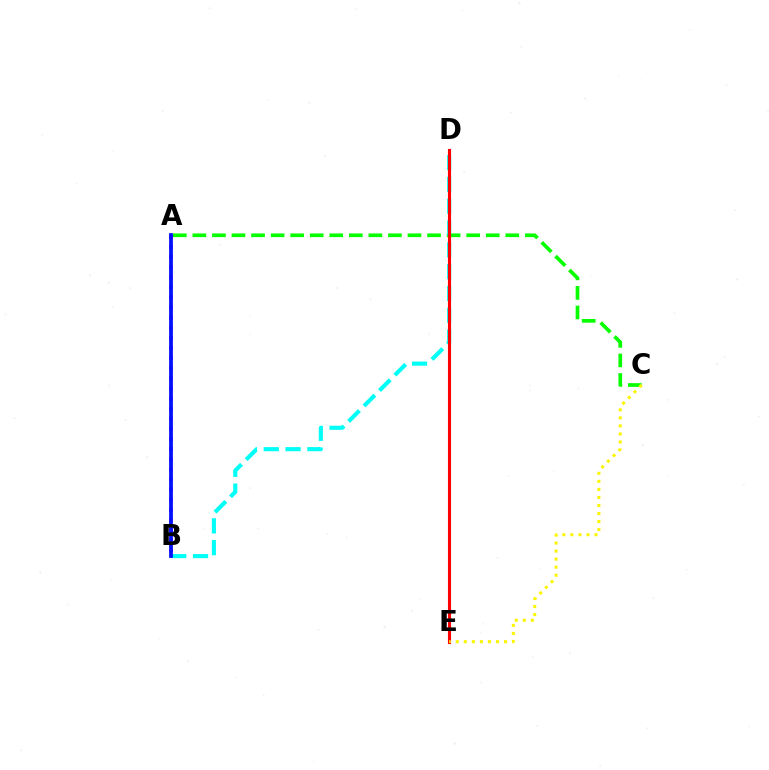{('A', 'C'): [{'color': '#08ff00', 'line_style': 'dashed', 'thickness': 2.66}], ('B', 'D'): [{'color': '#00fff6', 'line_style': 'dashed', 'thickness': 2.96}], ('D', 'E'): [{'color': '#ff0000', 'line_style': 'solid', 'thickness': 2.24}], ('A', 'B'): [{'color': '#ee00ff', 'line_style': 'dotted', 'thickness': 2.74}, {'color': '#0010ff', 'line_style': 'solid', 'thickness': 2.7}], ('C', 'E'): [{'color': '#fcf500', 'line_style': 'dotted', 'thickness': 2.18}]}